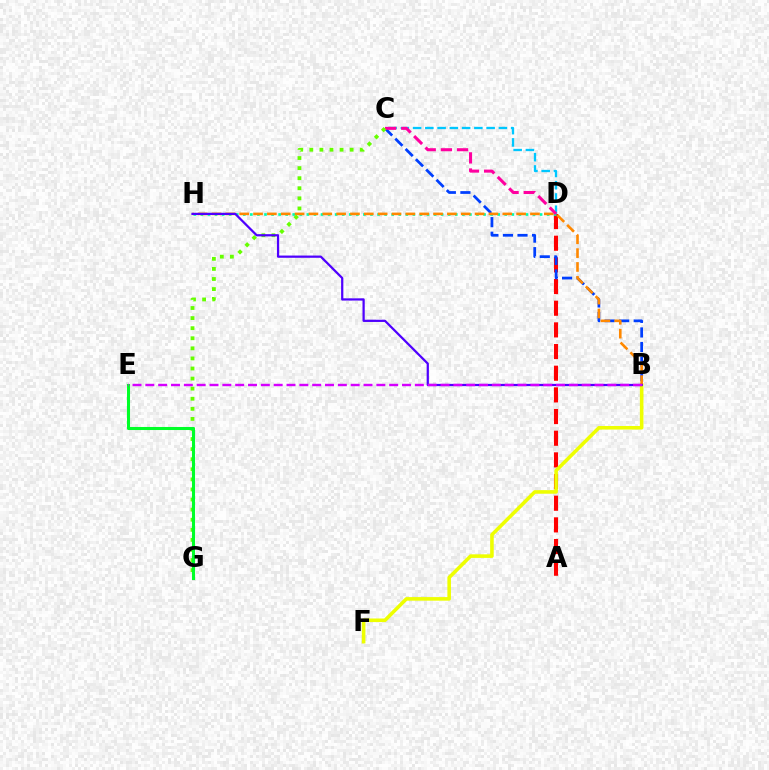{('A', 'D'): [{'color': '#ff0000', 'line_style': 'dashed', 'thickness': 2.94}], ('C', 'D'): [{'color': '#00c7ff', 'line_style': 'dashed', 'thickness': 1.67}, {'color': '#ff00a0', 'line_style': 'dashed', 'thickness': 2.19}], ('B', 'F'): [{'color': '#eeff00', 'line_style': 'solid', 'thickness': 2.57}], ('B', 'C'): [{'color': '#003fff', 'line_style': 'dashed', 'thickness': 1.98}], ('D', 'H'): [{'color': '#00ffaf', 'line_style': 'dotted', 'thickness': 1.92}], ('B', 'H'): [{'color': '#ff8800', 'line_style': 'dashed', 'thickness': 1.88}, {'color': '#4f00ff', 'line_style': 'solid', 'thickness': 1.61}], ('C', 'G'): [{'color': '#66ff00', 'line_style': 'dotted', 'thickness': 2.74}], ('E', 'G'): [{'color': '#00ff27', 'line_style': 'solid', 'thickness': 2.2}], ('B', 'E'): [{'color': '#d600ff', 'line_style': 'dashed', 'thickness': 1.74}]}